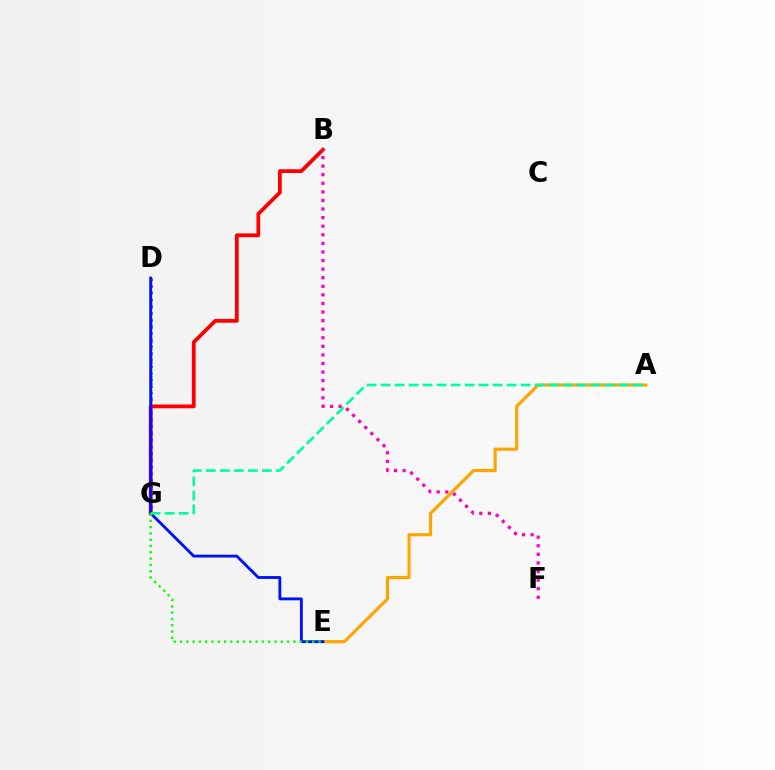{('D', 'G'): [{'color': '#00b5ff', 'line_style': 'dotted', 'thickness': 1.88}, {'color': '#b3ff00', 'line_style': 'dotted', 'thickness': 2.96}, {'color': '#9b00ff', 'line_style': 'dotted', 'thickness': 1.82}], ('A', 'E'): [{'color': '#ffa500', 'line_style': 'solid', 'thickness': 2.27}], ('B', 'G'): [{'color': '#ff0000', 'line_style': 'solid', 'thickness': 2.73}], ('B', 'F'): [{'color': '#ff00bd', 'line_style': 'dotted', 'thickness': 2.33}], ('D', 'E'): [{'color': '#0010ff', 'line_style': 'solid', 'thickness': 2.05}], ('A', 'G'): [{'color': '#00ff9d', 'line_style': 'dashed', 'thickness': 1.9}], ('E', 'G'): [{'color': '#08ff00', 'line_style': 'dotted', 'thickness': 1.71}]}